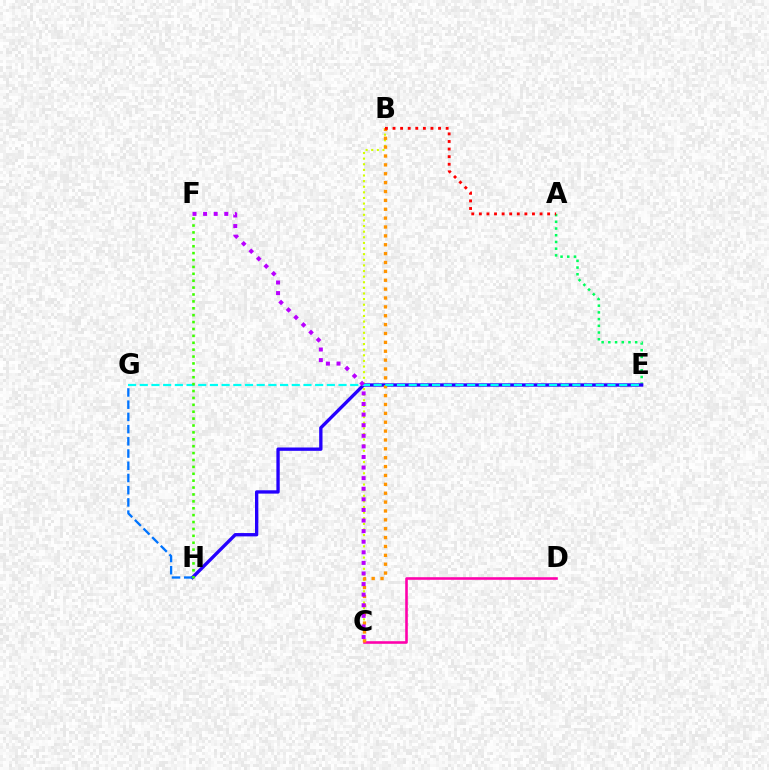{('A', 'E'): [{'color': '#00ff5c', 'line_style': 'dotted', 'thickness': 1.82}], ('B', 'C'): [{'color': '#d1ff00', 'line_style': 'dotted', 'thickness': 1.53}, {'color': '#ff9400', 'line_style': 'dotted', 'thickness': 2.41}], ('E', 'H'): [{'color': '#2500ff', 'line_style': 'solid', 'thickness': 2.4}], ('C', 'D'): [{'color': '#ff00ac', 'line_style': 'solid', 'thickness': 1.86}], ('G', 'H'): [{'color': '#0074ff', 'line_style': 'dashed', 'thickness': 1.66}], ('E', 'G'): [{'color': '#00fff6', 'line_style': 'dashed', 'thickness': 1.59}], ('A', 'B'): [{'color': '#ff0000', 'line_style': 'dotted', 'thickness': 2.06}], ('C', 'F'): [{'color': '#b900ff', 'line_style': 'dotted', 'thickness': 2.88}], ('F', 'H'): [{'color': '#3dff00', 'line_style': 'dotted', 'thickness': 1.87}]}